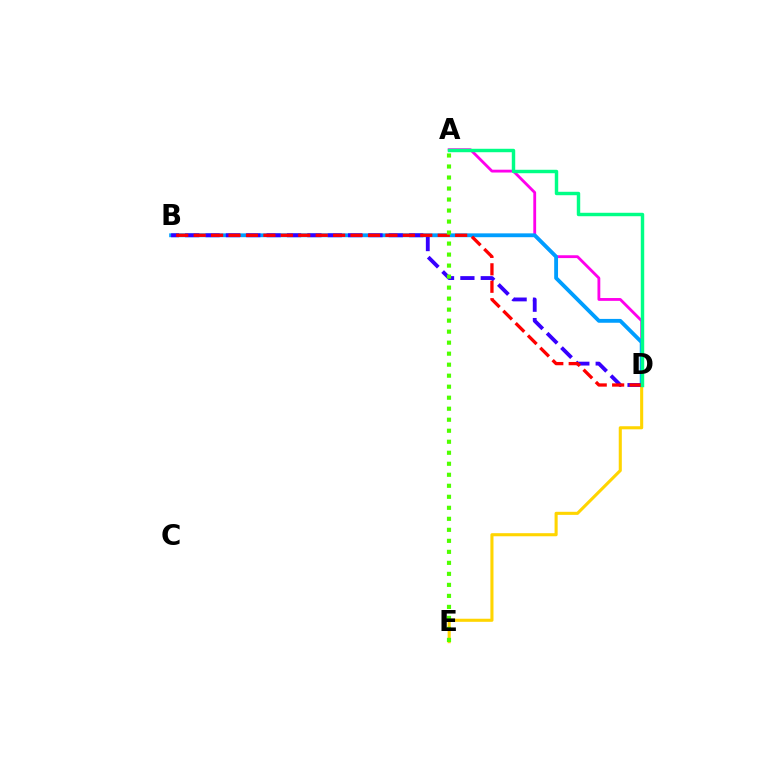{('A', 'D'): [{'color': '#ff00ed', 'line_style': 'solid', 'thickness': 2.04}, {'color': '#00ff86', 'line_style': 'solid', 'thickness': 2.47}], ('B', 'D'): [{'color': '#009eff', 'line_style': 'solid', 'thickness': 2.77}, {'color': '#3700ff', 'line_style': 'dashed', 'thickness': 2.77}, {'color': '#ff0000', 'line_style': 'dashed', 'thickness': 2.37}], ('D', 'E'): [{'color': '#ffd500', 'line_style': 'solid', 'thickness': 2.22}], ('A', 'E'): [{'color': '#4fff00', 'line_style': 'dotted', 'thickness': 2.99}]}